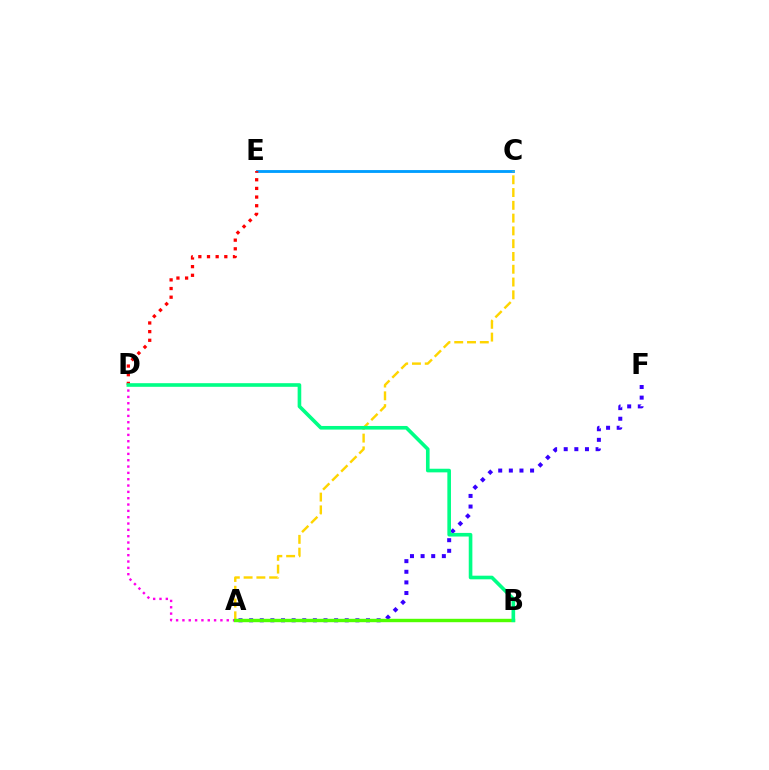{('C', 'E'): [{'color': '#009eff', 'line_style': 'solid', 'thickness': 2.05}], ('A', 'F'): [{'color': '#3700ff', 'line_style': 'dotted', 'thickness': 2.89}], ('A', 'C'): [{'color': '#ffd500', 'line_style': 'dashed', 'thickness': 1.74}], ('D', 'E'): [{'color': '#ff0000', 'line_style': 'dotted', 'thickness': 2.35}], ('A', 'D'): [{'color': '#ff00ed', 'line_style': 'dotted', 'thickness': 1.72}], ('A', 'B'): [{'color': '#4fff00', 'line_style': 'solid', 'thickness': 2.45}], ('B', 'D'): [{'color': '#00ff86', 'line_style': 'solid', 'thickness': 2.61}]}